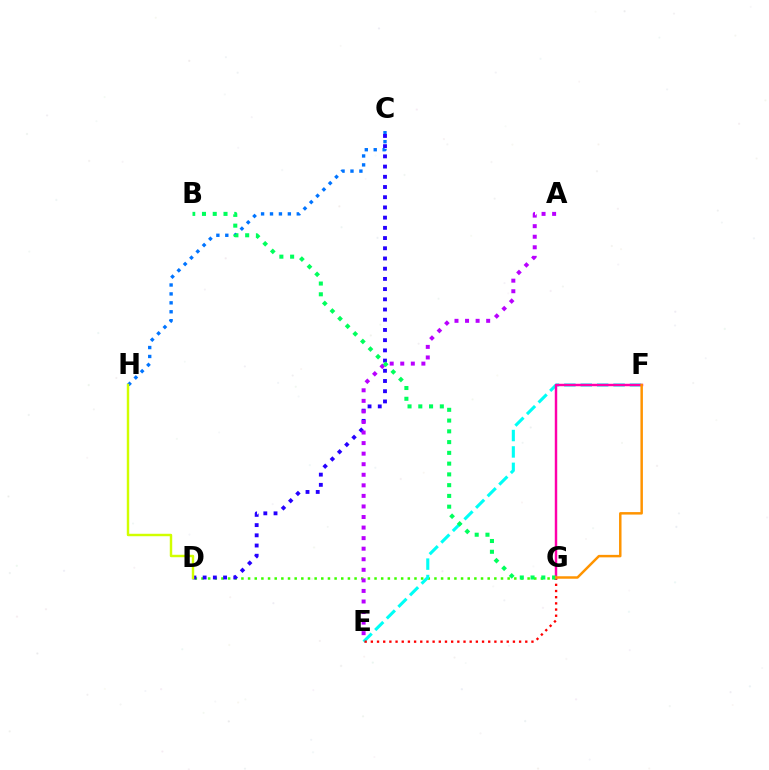{('D', 'G'): [{'color': '#3dff00', 'line_style': 'dotted', 'thickness': 1.81}], ('C', 'H'): [{'color': '#0074ff', 'line_style': 'dotted', 'thickness': 2.43}], ('C', 'D'): [{'color': '#2500ff', 'line_style': 'dotted', 'thickness': 2.77}], ('A', 'E'): [{'color': '#b900ff', 'line_style': 'dotted', 'thickness': 2.87}], ('E', 'F'): [{'color': '#00fff6', 'line_style': 'dashed', 'thickness': 2.23}], ('E', 'G'): [{'color': '#ff0000', 'line_style': 'dotted', 'thickness': 1.68}], ('F', 'G'): [{'color': '#ff00ac', 'line_style': 'solid', 'thickness': 1.76}, {'color': '#ff9400', 'line_style': 'solid', 'thickness': 1.78}], ('D', 'H'): [{'color': '#d1ff00', 'line_style': 'solid', 'thickness': 1.76}], ('B', 'G'): [{'color': '#00ff5c', 'line_style': 'dotted', 'thickness': 2.92}]}